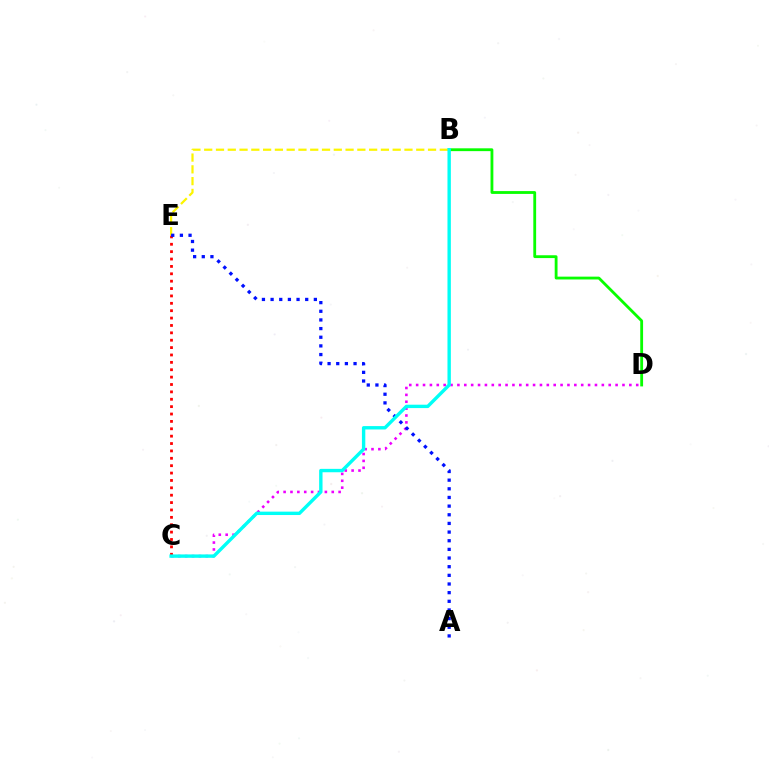{('C', 'D'): [{'color': '#ee00ff', 'line_style': 'dotted', 'thickness': 1.87}], ('B', 'D'): [{'color': '#08ff00', 'line_style': 'solid', 'thickness': 2.03}], ('C', 'E'): [{'color': '#ff0000', 'line_style': 'dotted', 'thickness': 2.01}], ('B', 'E'): [{'color': '#fcf500', 'line_style': 'dashed', 'thickness': 1.6}], ('A', 'E'): [{'color': '#0010ff', 'line_style': 'dotted', 'thickness': 2.35}], ('B', 'C'): [{'color': '#00fff6', 'line_style': 'solid', 'thickness': 2.44}]}